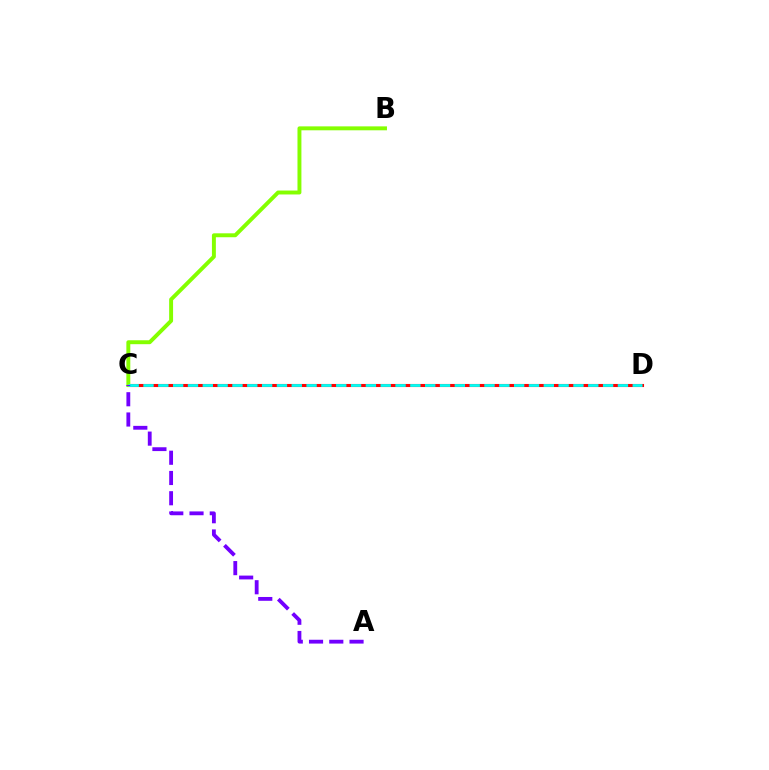{('C', 'D'): [{'color': '#ff0000', 'line_style': 'solid', 'thickness': 2.22}, {'color': '#00fff6', 'line_style': 'dashed', 'thickness': 2.01}], ('B', 'C'): [{'color': '#84ff00', 'line_style': 'solid', 'thickness': 2.83}], ('A', 'C'): [{'color': '#7200ff', 'line_style': 'dashed', 'thickness': 2.75}]}